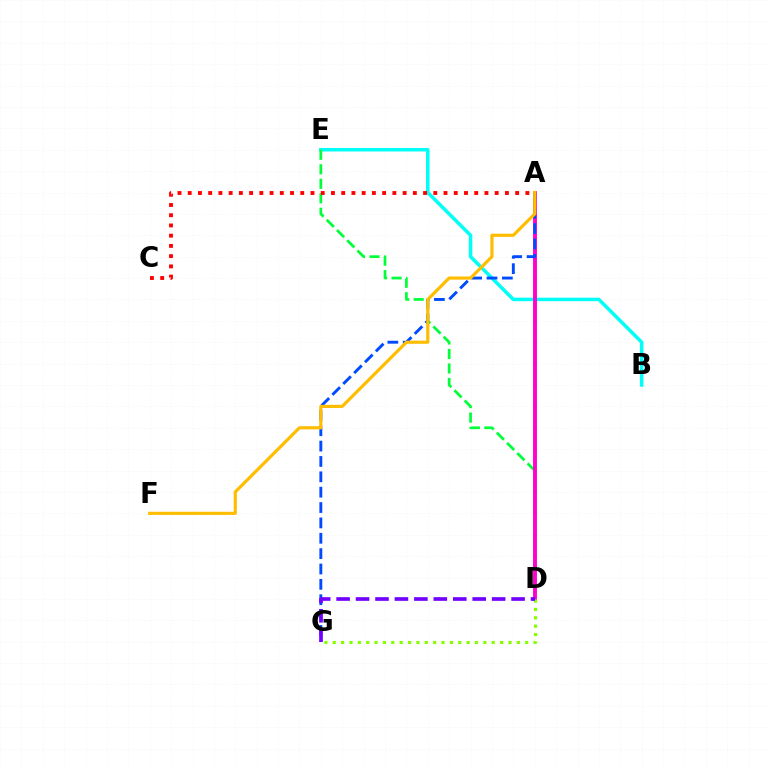{('B', 'E'): [{'color': '#00fff6', 'line_style': 'solid', 'thickness': 2.53}], ('D', 'E'): [{'color': '#00ff39', 'line_style': 'dashed', 'thickness': 1.97}], ('A', 'D'): [{'color': '#ff00cf', 'line_style': 'solid', 'thickness': 2.79}], ('A', 'G'): [{'color': '#004bff', 'line_style': 'dashed', 'thickness': 2.09}], ('A', 'C'): [{'color': '#ff0000', 'line_style': 'dotted', 'thickness': 2.78}], ('D', 'G'): [{'color': '#84ff00', 'line_style': 'dotted', 'thickness': 2.27}, {'color': '#7200ff', 'line_style': 'dashed', 'thickness': 2.64}], ('A', 'F'): [{'color': '#ffbd00', 'line_style': 'solid', 'thickness': 2.28}]}